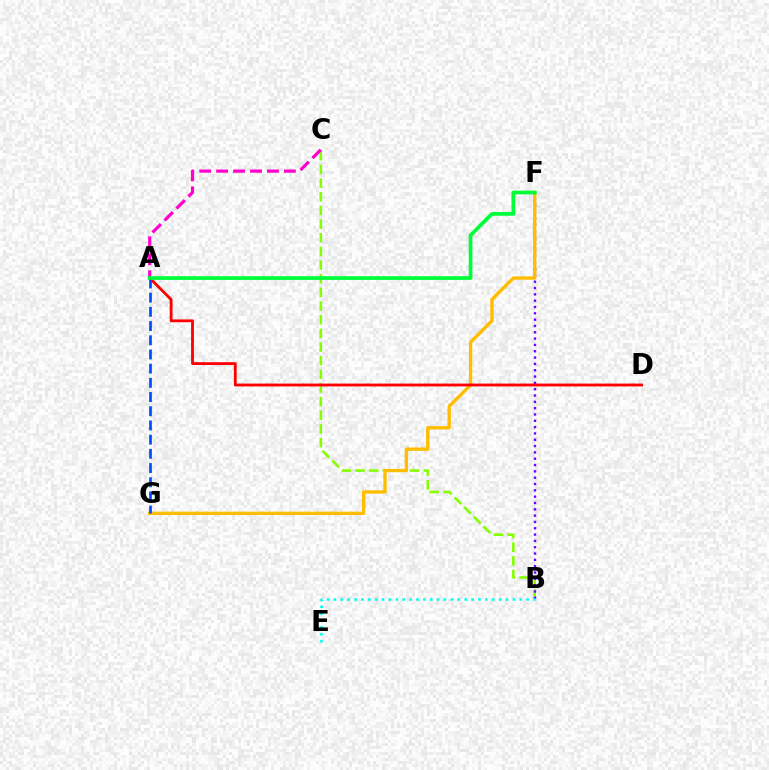{('B', 'C'): [{'color': '#84ff00', 'line_style': 'dashed', 'thickness': 1.86}], ('B', 'F'): [{'color': '#7200ff', 'line_style': 'dotted', 'thickness': 1.72}], ('F', 'G'): [{'color': '#ffbd00', 'line_style': 'solid', 'thickness': 2.41}], ('B', 'E'): [{'color': '#00fff6', 'line_style': 'dotted', 'thickness': 1.87}], ('A', 'D'): [{'color': '#ff0000', 'line_style': 'solid', 'thickness': 2.03}], ('A', 'G'): [{'color': '#004bff', 'line_style': 'dashed', 'thickness': 1.93}], ('A', 'C'): [{'color': '#ff00cf', 'line_style': 'dashed', 'thickness': 2.3}], ('A', 'F'): [{'color': '#00ff39', 'line_style': 'solid', 'thickness': 2.68}]}